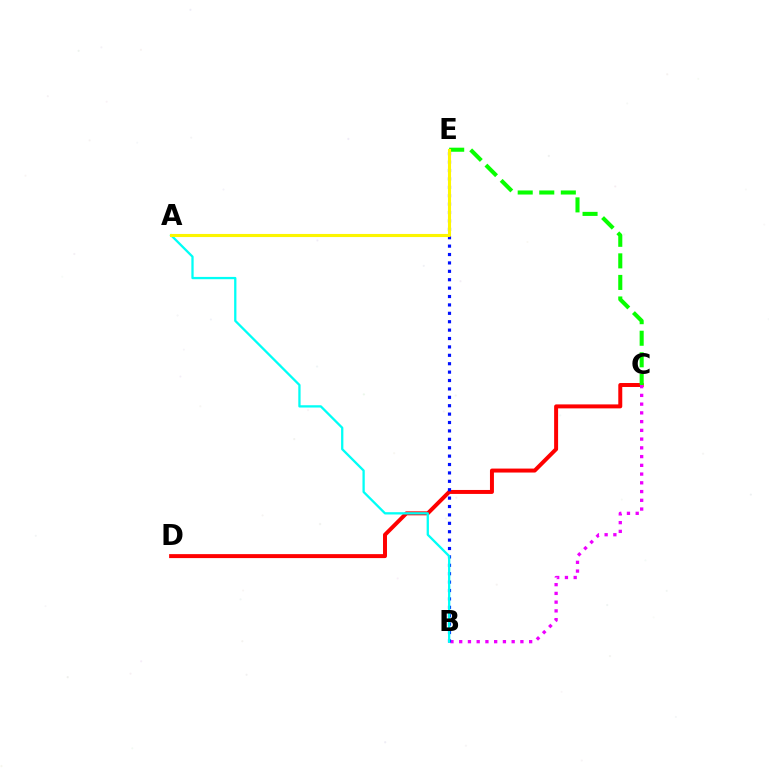{('C', 'D'): [{'color': '#ff0000', 'line_style': 'solid', 'thickness': 2.86}], ('C', 'E'): [{'color': '#08ff00', 'line_style': 'dashed', 'thickness': 2.93}], ('B', 'C'): [{'color': '#ee00ff', 'line_style': 'dotted', 'thickness': 2.38}], ('B', 'E'): [{'color': '#0010ff', 'line_style': 'dotted', 'thickness': 2.28}], ('A', 'B'): [{'color': '#00fff6', 'line_style': 'solid', 'thickness': 1.65}], ('A', 'E'): [{'color': '#fcf500', 'line_style': 'solid', 'thickness': 2.23}]}